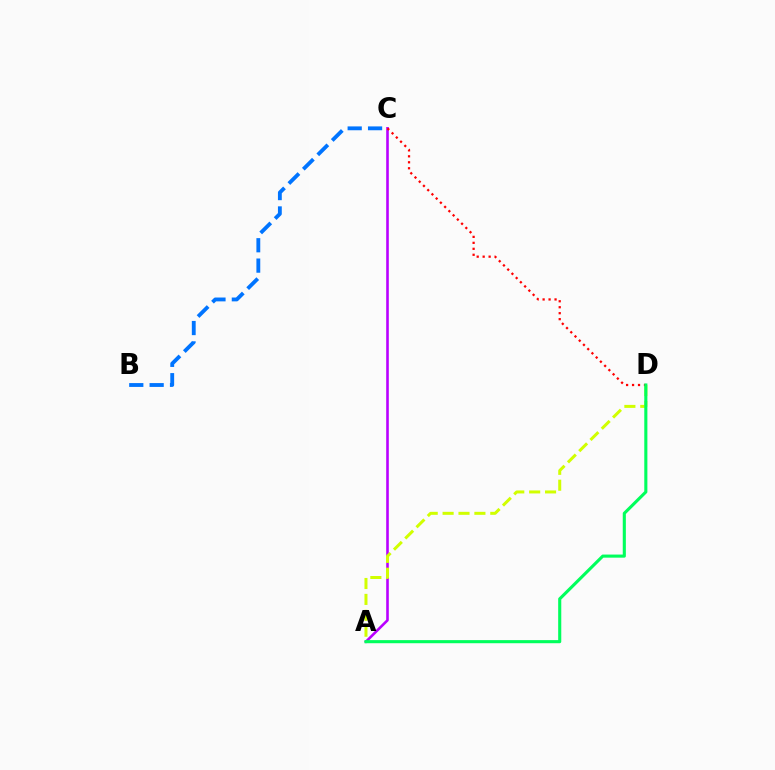{('B', 'C'): [{'color': '#0074ff', 'line_style': 'dashed', 'thickness': 2.77}], ('A', 'C'): [{'color': '#b900ff', 'line_style': 'solid', 'thickness': 1.88}], ('A', 'D'): [{'color': '#d1ff00', 'line_style': 'dashed', 'thickness': 2.16}, {'color': '#00ff5c', 'line_style': 'solid', 'thickness': 2.23}], ('C', 'D'): [{'color': '#ff0000', 'line_style': 'dotted', 'thickness': 1.62}]}